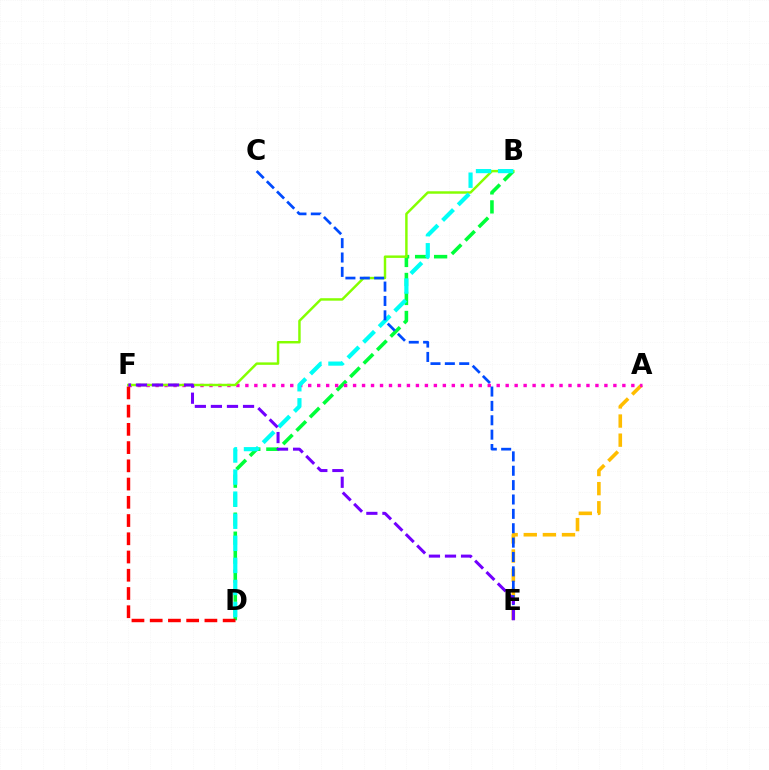{('A', 'E'): [{'color': '#ffbd00', 'line_style': 'dashed', 'thickness': 2.6}], ('B', 'D'): [{'color': '#00ff39', 'line_style': 'dashed', 'thickness': 2.58}, {'color': '#00fff6', 'line_style': 'dashed', 'thickness': 3.0}], ('A', 'F'): [{'color': '#ff00cf', 'line_style': 'dotted', 'thickness': 2.44}], ('B', 'F'): [{'color': '#84ff00', 'line_style': 'solid', 'thickness': 1.77}], ('D', 'F'): [{'color': '#ff0000', 'line_style': 'dashed', 'thickness': 2.48}], ('C', 'E'): [{'color': '#004bff', 'line_style': 'dashed', 'thickness': 1.95}], ('E', 'F'): [{'color': '#7200ff', 'line_style': 'dashed', 'thickness': 2.18}]}